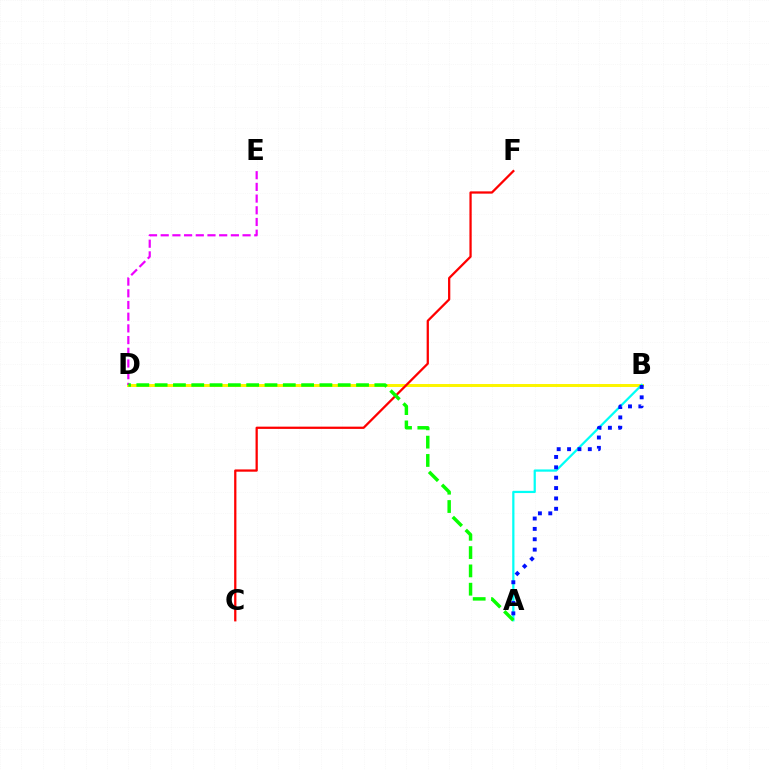{('B', 'D'): [{'color': '#fcf500', 'line_style': 'solid', 'thickness': 2.14}], ('D', 'E'): [{'color': '#ee00ff', 'line_style': 'dashed', 'thickness': 1.59}], ('A', 'B'): [{'color': '#00fff6', 'line_style': 'solid', 'thickness': 1.61}, {'color': '#0010ff', 'line_style': 'dotted', 'thickness': 2.82}], ('C', 'F'): [{'color': '#ff0000', 'line_style': 'solid', 'thickness': 1.63}], ('A', 'D'): [{'color': '#08ff00', 'line_style': 'dashed', 'thickness': 2.49}]}